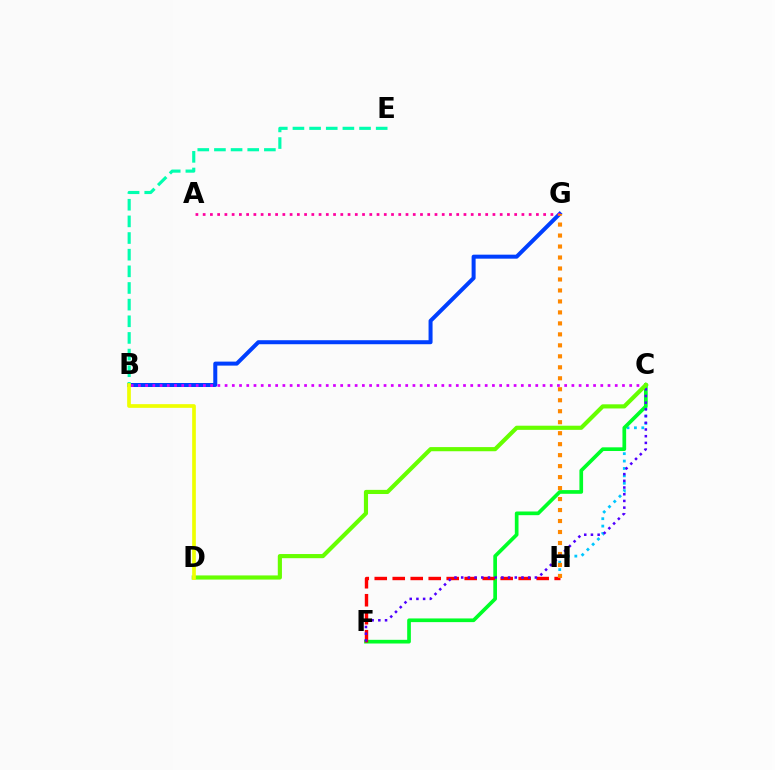{('C', 'H'): [{'color': '#00c7ff', 'line_style': 'dotted', 'thickness': 2.01}], ('B', 'G'): [{'color': '#003fff', 'line_style': 'solid', 'thickness': 2.88}], ('C', 'F'): [{'color': '#00ff27', 'line_style': 'solid', 'thickness': 2.65}, {'color': '#4f00ff', 'line_style': 'dotted', 'thickness': 1.82}], ('A', 'G'): [{'color': '#ff00a0', 'line_style': 'dotted', 'thickness': 1.97}], ('F', 'H'): [{'color': '#ff0000', 'line_style': 'dashed', 'thickness': 2.44}], ('B', 'E'): [{'color': '#00ffaf', 'line_style': 'dashed', 'thickness': 2.26}], ('B', 'C'): [{'color': '#d600ff', 'line_style': 'dotted', 'thickness': 1.96}], ('G', 'H'): [{'color': '#ff8800', 'line_style': 'dotted', 'thickness': 2.98}], ('C', 'D'): [{'color': '#66ff00', 'line_style': 'solid', 'thickness': 2.98}], ('B', 'D'): [{'color': '#eeff00', 'line_style': 'solid', 'thickness': 2.66}]}